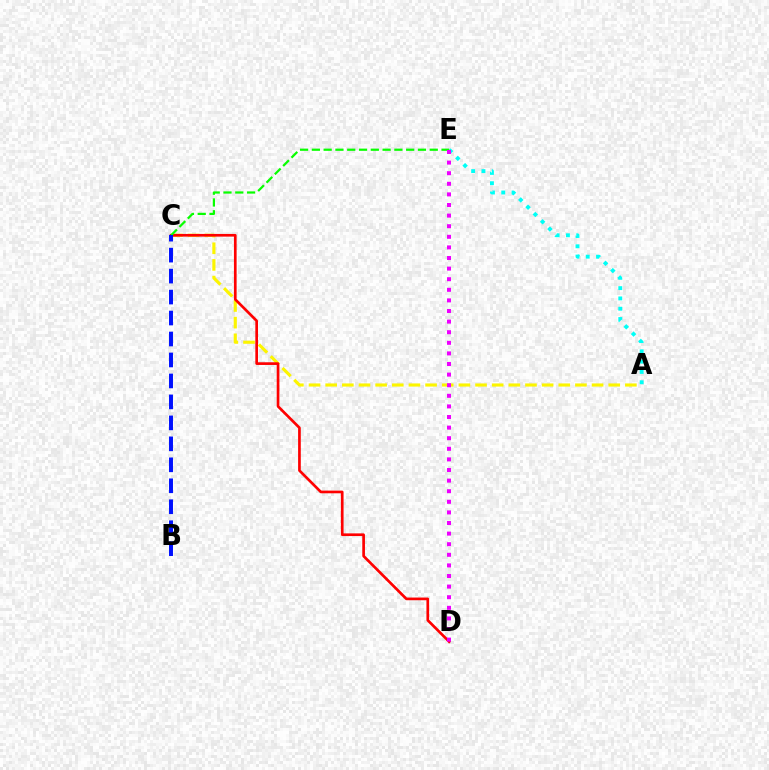{('A', 'C'): [{'color': '#fcf500', 'line_style': 'dashed', 'thickness': 2.26}], ('C', 'D'): [{'color': '#ff0000', 'line_style': 'solid', 'thickness': 1.93}], ('A', 'E'): [{'color': '#00fff6', 'line_style': 'dotted', 'thickness': 2.8}], ('C', 'E'): [{'color': '#08ff00', 'line_style': 'dashed', 'thickness': 1.6}], ('D', 'E'): [{'color': '#ee00ff', 'line_style': 'dotted', 'thickness': 2.88}], ('B', 'C'): [{'color': '#0010ff', 'line_style': 'dashed', 'thickness': 2.85}]}